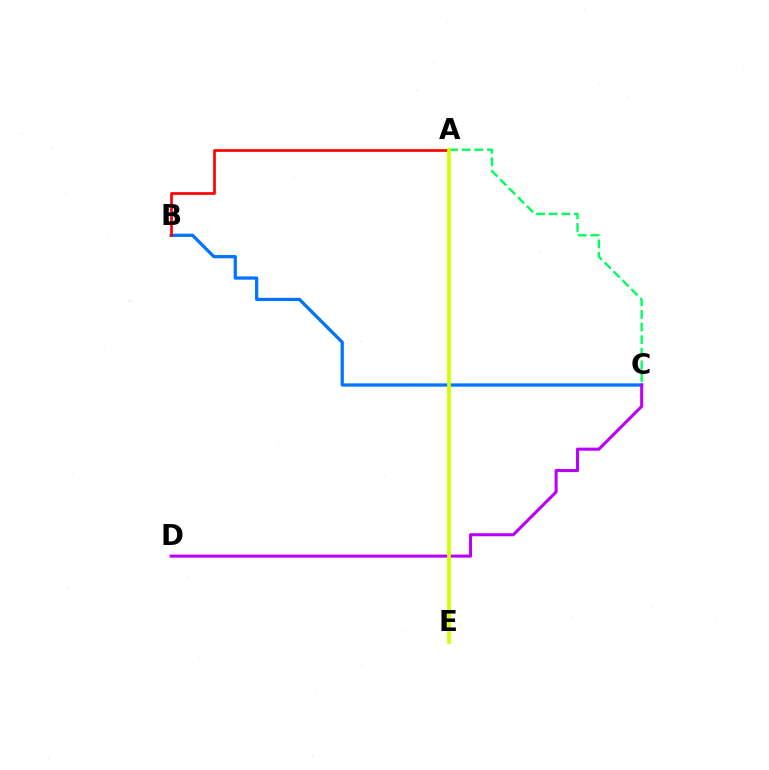{('B', 'C'): [{'color': '#0074ff', 'line_style': 'solid', 'thickness': 2.33}], ('A', 'B'): [{'color': '#ff0000', 'line_style': 'solid', 'thickness': 1.94}], ('C', 'D'): [{'color': '#b900ff', 'line_style': 'solid', 'thickness': 2.19}], ('A', 'C'): [{'color': '#00ff5c', 'line_style': 'dashed', 'thickness': 1.71}], ('A', 'E'): [{'color': '#d1ff00', 'line_style': 'solid', 'thickness': 2.7}]}